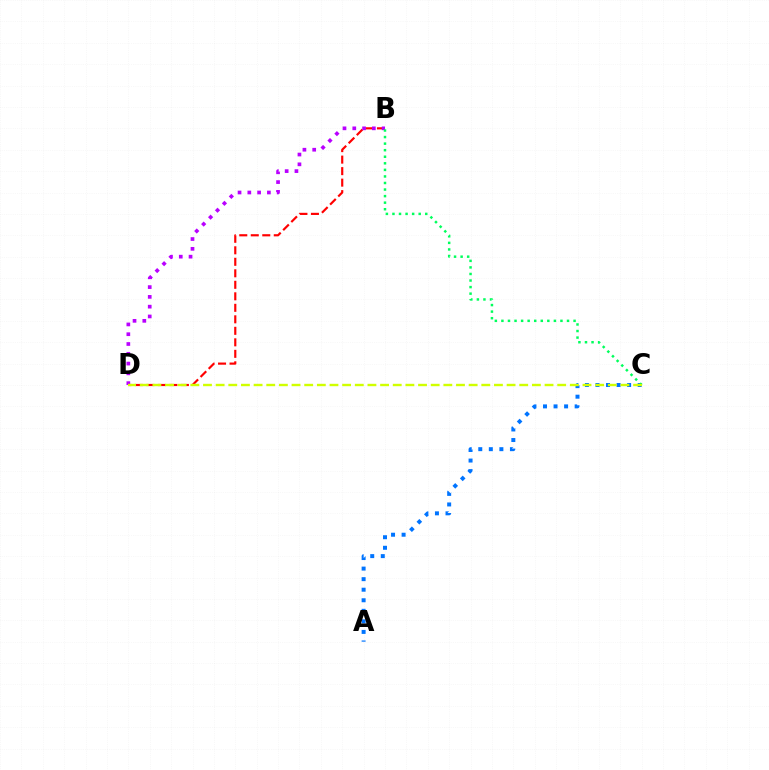{('B', 'D'): [{'color': '#ff0000', 'line_style': 'dashed', 'thickness': 1.56}, {'color': '#b900ff', 'line_style': 'dotted', 'thickness': 2.66}], ('A', 'C'): [{'color': '#0074ff', 'line_style': 'dotted', 'thickness': 2.87}], ('B', 'C'): [{'color': '#00ff5c', 'line_style': 'dotted', 'thickness': 1.78}], ('C', 'D'): [{'color': '#d1ff00', 'line_style': 'dashed', 'thickness': 1.72}]}